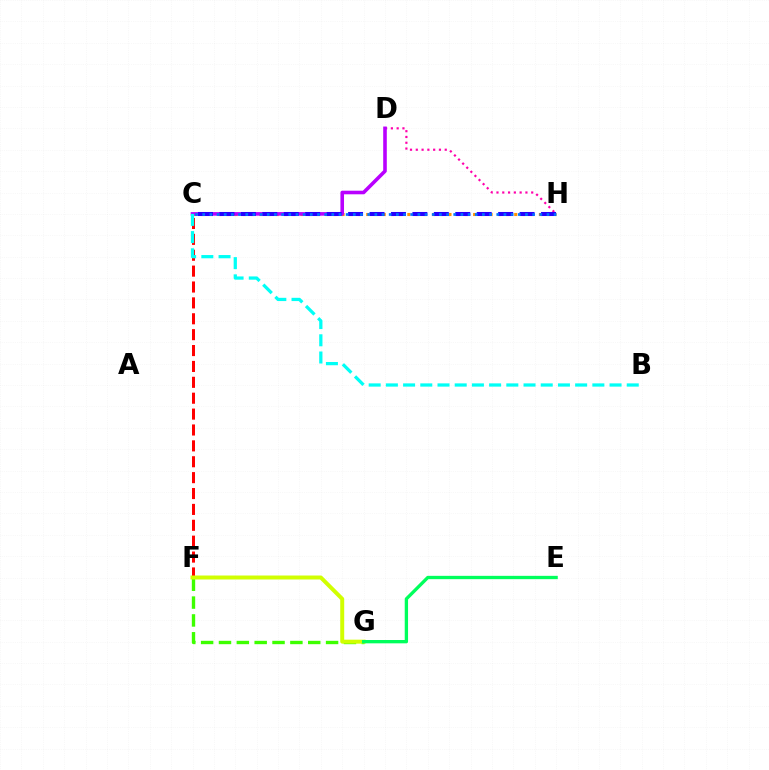{('F', 'G'): [{'color': '#3dff00', 'line_style': 'dashed', 'thickness': 2.42}, {'color': '#d1ff00', 'line_style': 'solid', 'thickness': 2.86}], ('C', 'F'): [{'color': '#ff0000', 'line_style': 'dashed', 'thickness': 2.16}], ('D', 'H'): [{'color': '#ff00ac', 'line_style': 'dotted', 'thickness': 1.57}], ('C', 'H'): [{'color': '#ff9400', 'line_style': 'dotted', 'thickness': 2.23}, {'color': '#2500ff', 'line_style': 'dashed', 'thickness': 2.91}, {'color': '#0074ff', 'line_style': 'dotted', 'thickness': 1.95}], ('C', 'D'): [{'color': '#b900ff', 'line_style': 'solid', 'thickness': 2.59}], ('B', 'C'): [{'color': '#00fff6', 'line_style': 'dashed', 'thickness': 2.34}], ('E', 'G'): [{'color': '#00ff5c', 'line_style': 'solid', 'thickness': 2.39}]}